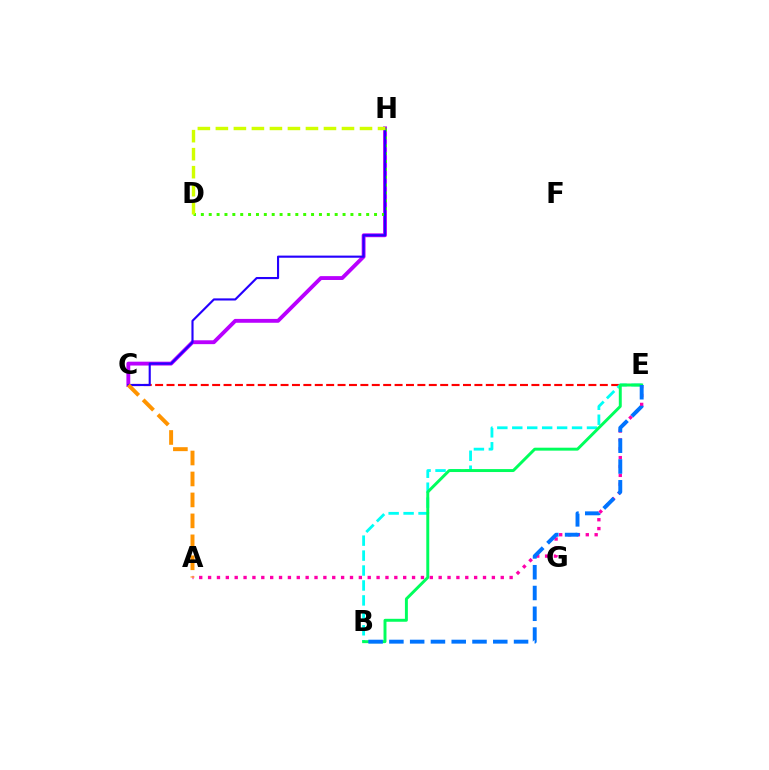{('A', 'E'): [{'color': '#ff00ac', 'line_style': 'dotted', 'thickness': 2.41}], ('C', 'H'): [{'color': '#b900ff', 'line_style': 'solid', 'thickness': 2.78}, {'color': '#2500ff', 'line_style': 'solid', 'thickness': 1.53}], ('C', 'E'): [{'color': '#ff0000', 'line_style': 'dashed', 'thickness': 1.55}], ('D', 'H'): [{'color': '#3dff00', 'line_style': 'dotted', 'thickness': 2.14}, {'color': '#d1ff00', 'line_style': 'dashed', 'thickness': 2.45}], ('B', 'E'): [{'color': '#00fff6', 'line_style': 'dashed', 'thickness': 2.03}, {'color': '#00ff5c', 'line_style': 'solid', 'thickness': 2.12}, {'color': '#0074ff', 'line_style': 'dashed', 'thickness': 2.82}], ('A', 'C'): [{'color': '#ff9400', 'line_style': 'dashed', 'thickness': 2.85}]}